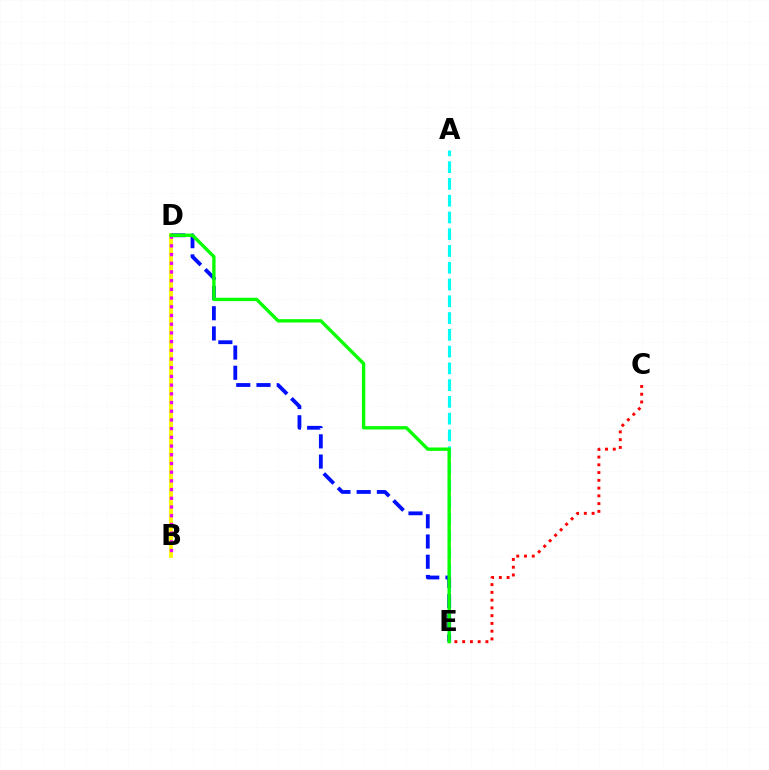{('B', 'D'): [{'color': '#fcf500', 'line_style': 'solid', 'thickness': 2.75}, {'color': '#ee00ff', 'line_style': 'dotted', 'thickness': 2.37}], ('A', 'E'): [{'color': '#00fff6', 'line_style': 'dashed', 'thickness': 2.28}], ('D', 'E'): [{'color': '#0010ff', 'line_style': 'dashed', 'thickness': 2.75}, {'color': '#08ff00', 'line_style': 'solid', 'thickness': 2.41}], ('C', 'E'): [{'color': '#ff0000', 'line_style': 'dotted', 'thickness': 2.11}]}